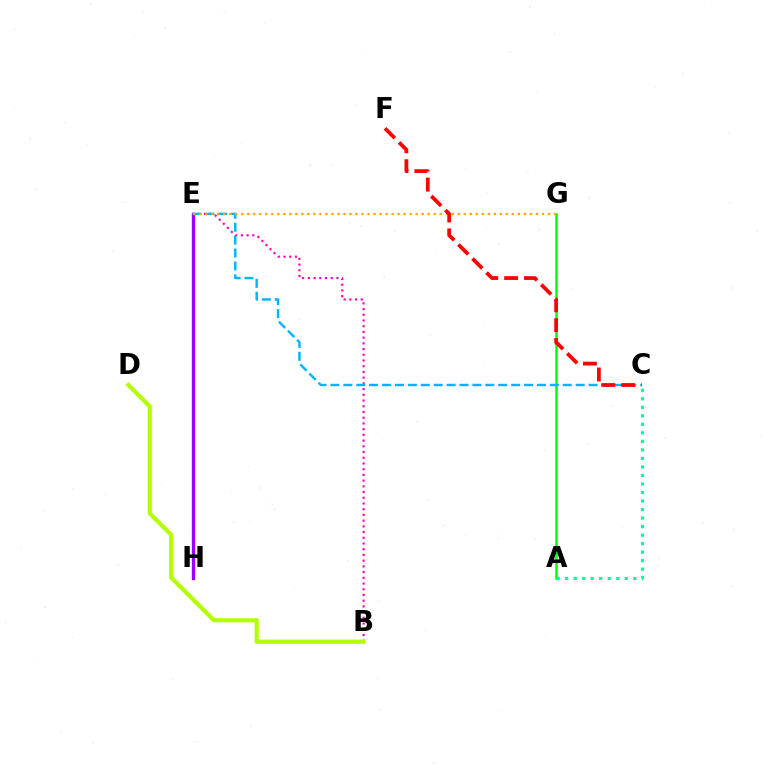{('E', 'H'): [{'color': '#0010ff', 'line_style': 'dotted', 'thickness': 1.99}, {'color': '#9b00ff', 'line_style': 'solid', 'thickness': 2.4}], ('B', 'E'): [{'color': '#ff00bd', 'line_style': 'dotted', 'thickness': 1.55}], ('A', 'G'): [{'color': '#08ff00', 'line_style': 'solid', 'thickness': 1.81}], ('A', 'C'): [{'color': '#00ff9d', 'line_style': 'dotted', 'thickness': 2.31}], ('C', 'E'): [{'color': '#00b5ff', 'line_style': 'dashed', 'thickness': 1.75}], ('B', 'D'): [{'color': '#b3ff00', 'line_style': 'solid', 'thickness': 2.99}], ('E', 'G'): [{'color': '#ffa500', 'line_style': 'dotted', 'thickness': 1.63}], ('C', 'F'): [{'color': '#ff0000', 'line_style': 'dashed', 'thickness': 2.7}]}